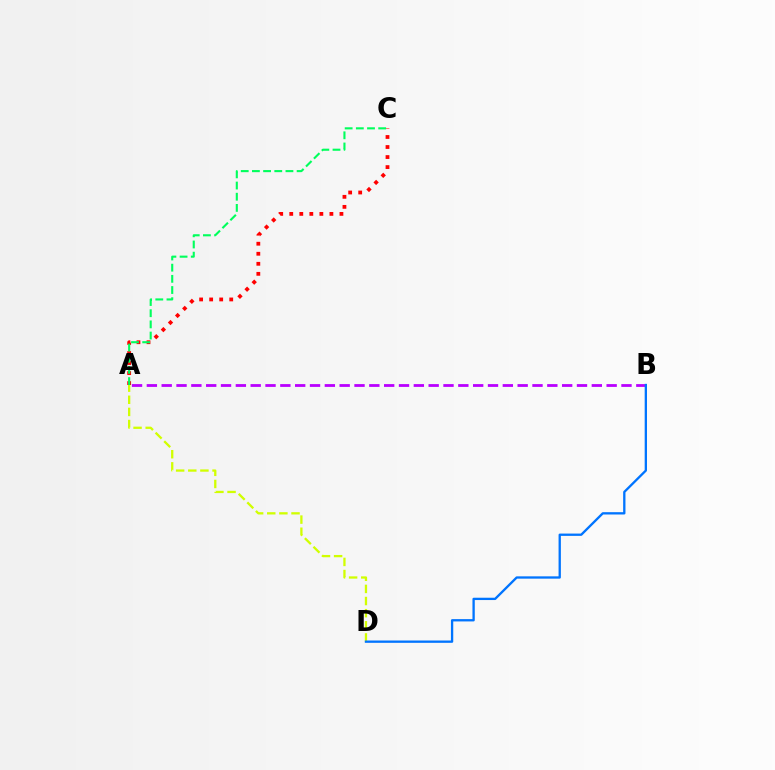{('A', 'C'): [{'color': '#ff0000', 'line_style': 'dotted', 'thickness': 2.73}, {'color': '#00ff5c', 'line_style': 'dashed', 'thickness': 1.52}], ('A', 'D'): [{'color': '#d1ff00', 'line_style': 'dashed', 'thickness': 1.65}], ('A', 'B'): [{'color': '#b900ff', 'line_style': 'dashed', 'thickness': 2.01}], ('B', 'D'): [{'color': '#0074ff', 'line_style': 'solid', 'thickness': 1.67}]}